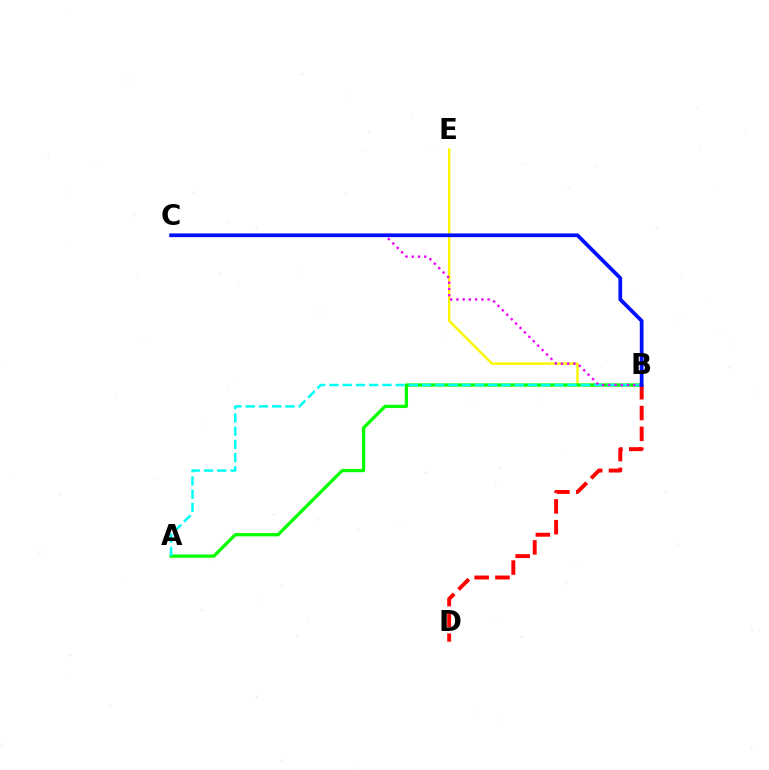{('B', 'E'): [{'color': '#fcf500', 'line_style': 'solid', 'thickness': 1.73}], ('A', 'B'): [{'color': '#08ff00', 'line_style': 'solid', 'thickness': 2.35}, {'color': '#00fff6', 'line_style': 'dashed', 'thickness': 1.8}], ('B', 'D'): [{'color': '#ff0000', 'line_style': 'dashed', 'thickness': 2.82}], ('B', 'C'): [{'color': '#ee00ff', 'line_style': 'dotted', 'thickness': 1.7}, {'color': '#0010ff', 'line_style': 'solid', 'thickness': 2.7}]}